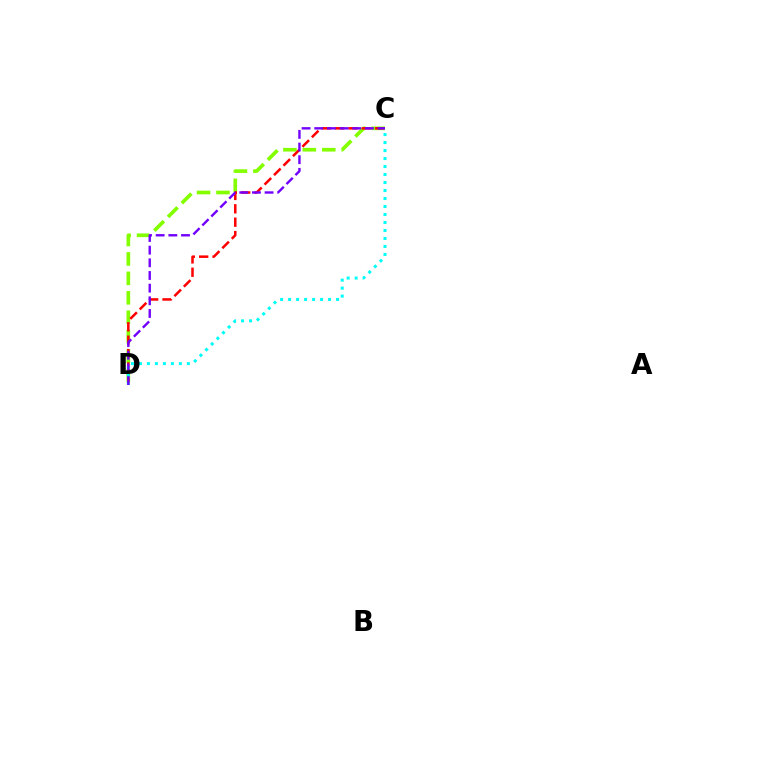{('C', 'D'): [{'color': '#84ff00', 'line_style': 'dashed', 'thickness': 2.64}, {'color': '#ff0000', 'line_style': 'dashed', 'thickness': 1.82}, {'color': '#00fff6', 'line_style': 'dotted', 'thickness': 2.17}, {'color': '#7200ff', 'line_style': 'dashed', 'thickness': 1.72}]}